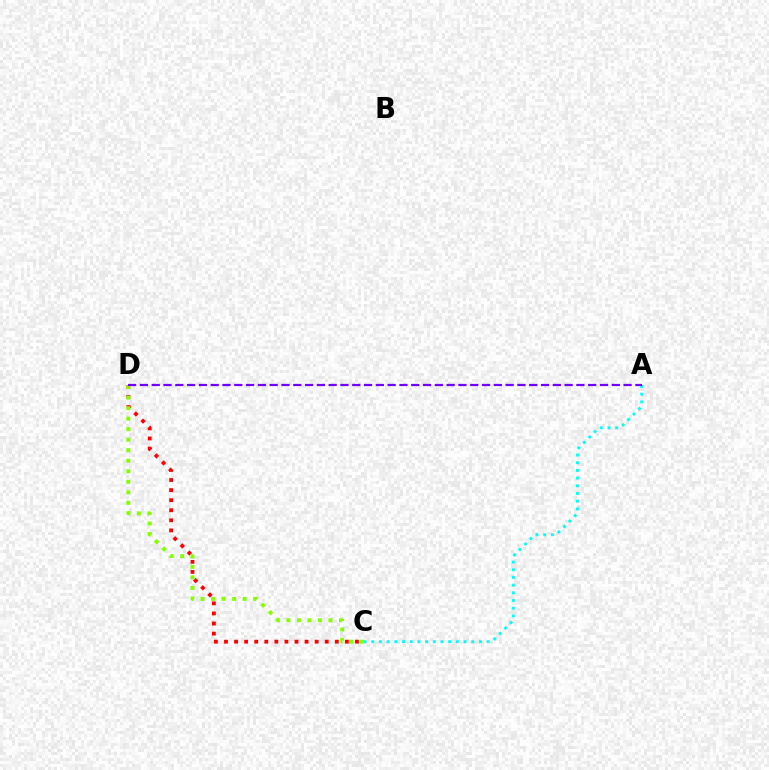{('C', 'D'): [{'color': '#ff0000', 'line_style': 'dotted', 'thickness': 2.74}, {'color': '#84ff00', 'line_style': 'dotted', 'thickness': 2.86}], ('A', 'C'): [{'color': '#00fff6', 'line_style': 'dotted', 'thickness': 2.09}], ('A', 'D'): [{'color': '#7200ff', 'line_style': 'dashed', 'thickness': 1.6}]}